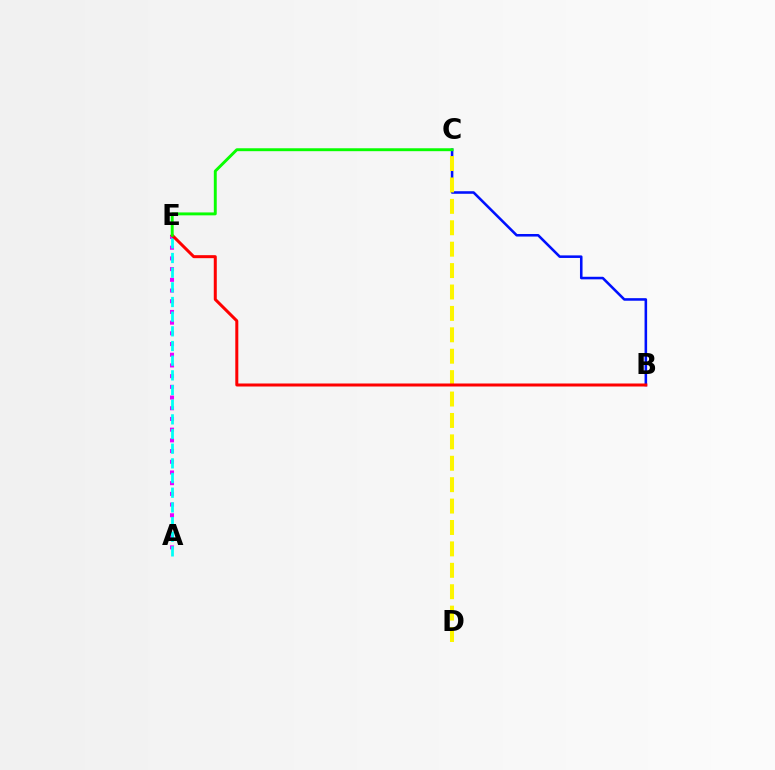{('A', 'E'): [{'color': '#ee00ff', 'line_style': 'dotted', 'thickness': 2.91}, {'color': '#00fff6', 'line_style': 'dashed', 'thickness': 1.99}], ('B', 'C'): [{'color': '#0010ff', 'line_style': 'solid', 'thickness': 1.85}], ('C', 'D'): [{'color': '#fcf500', 'line_style': 'dashed', 'thickness': 2.91}], ('B', 'E'): [{'color': '#ff0000', 'line_style': 'solid', 'thickness': 2.17}], ('C', 'E'): [{'color': '#08ff00', 'line_style': 'solid', 'thickness': 2.1}]}